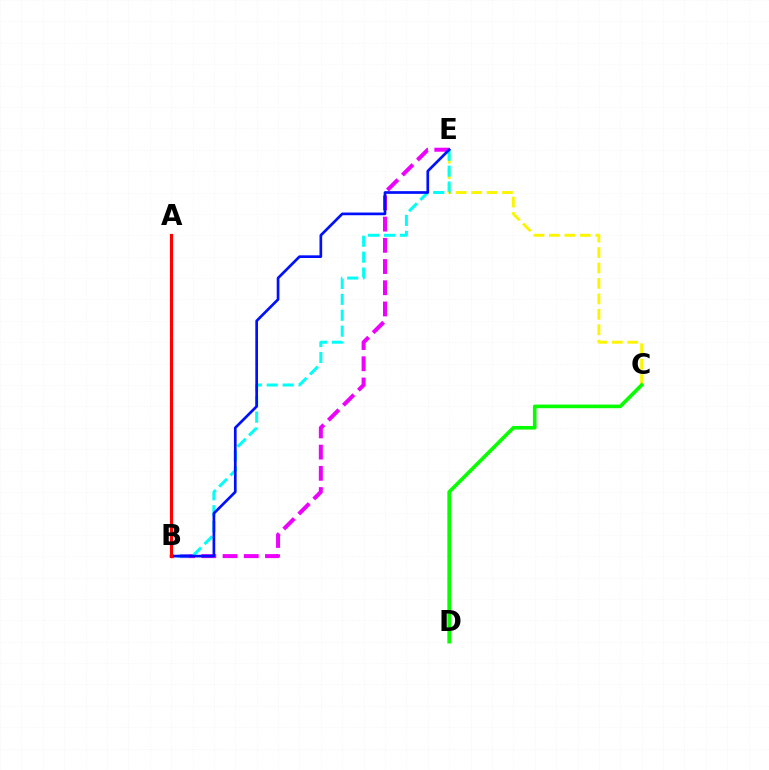{('C', 'E'): [{'color': '#fcf500', 'line_style': 'dashed', 'thickness': 2.1}], ('B', 'E'): [{'color': '#ee00ff', 'line_style': 'dashed', 'thickness': 2.88}, {'color': '#00fff6', 'line_style': 'dashed', 'thickness': 2.16}, {'color': '#0010ff', 'line_style': 'solid', 'thickness': 1.94}], ('A', 'B'): [{'color': '#ff0000', 'line_style': 'solid', 'thickness': 2.29}], ('C', 'D'): [{'color': '#08ff00', 'line_style': 'solid', 'thickness': 2.61}]}